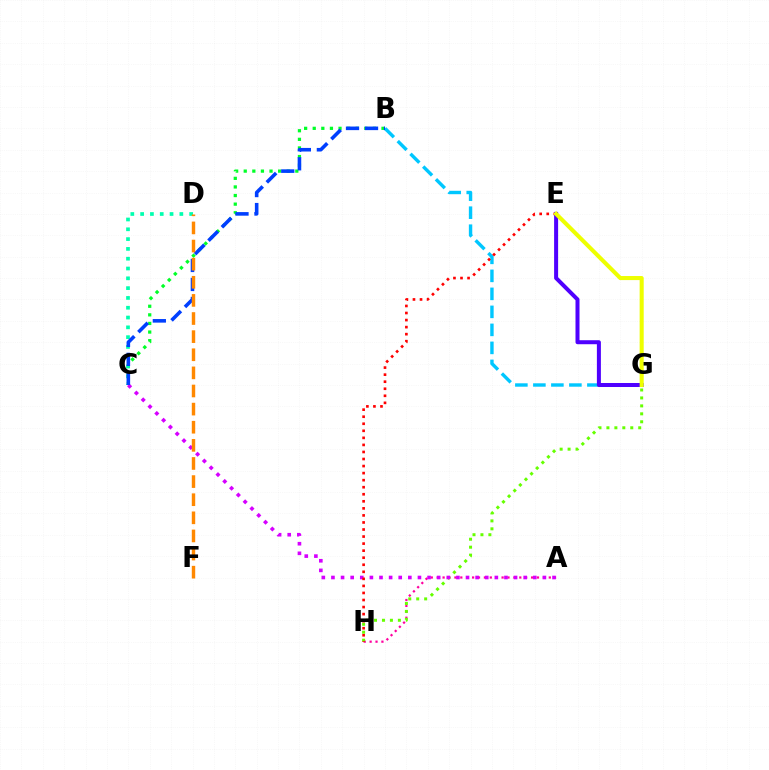{('A', 'H'): [{'color': '#ff00a0', 'line_style': 'dotted', 'thickness': 1.6}], ('B', 'C'): [{'color': '#00ff27', 'line_style': 'dotted', 'thickness': 2.34}, {'color': '#003fff', 'line_style': 'dashed', 'thickness': 2.58}], ('B', 'G'): [{'color': '#00c7ff', 'line_style': 'dashed', 'thickness': 2.45}], ('G', 'H'): [{'color': '#66ff00', 'line_style': 'dotted', 'thickness': 2.16}], ('A', 'C'): [{'color': '#d600ff', 'line_style': 'dotted', 'thickness': 2.61}], ('C', 'D'): [{'color': '#00ffaf', 'line_style': 'dotted', 'thickness': 2.66}], ('E', 'H'): [{'color': '#ff0000', 'line_style': 'dotted', 'thickness': 1.92}], ('E', 'G'): [{'color': '#4f00ff', 'line_style': 'solid', 'thickness': 2.89}, {'color': '#eeff00', 'line_style': 'solid', 'thickness': 2.93}], ('D', 'F'): [{'color': '#ff8800', 'line_style': 'dashed', 'thickness': 2.46}]}